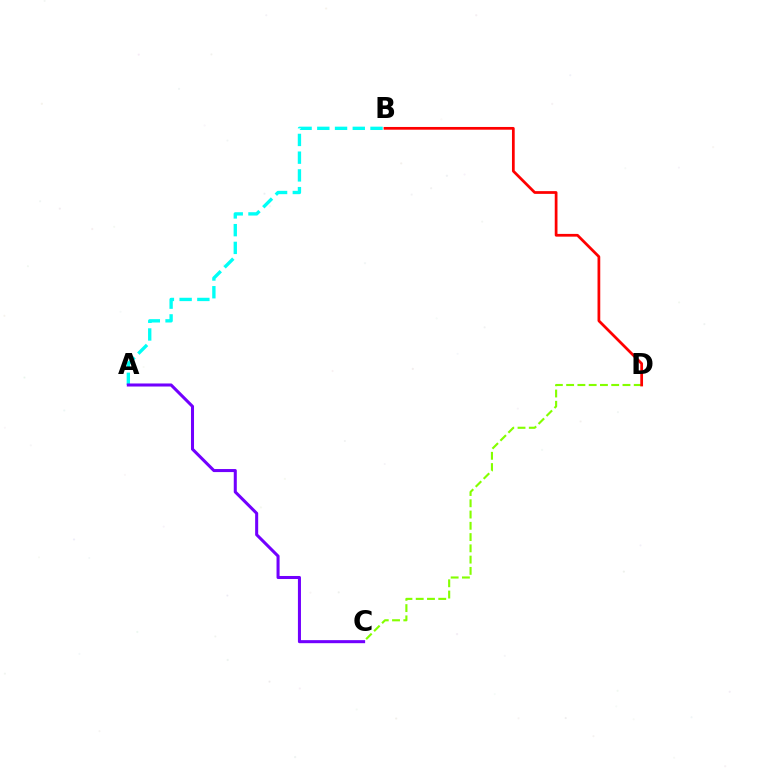{('C', 'D'): [{'color': '#84ff00', 'line_style': 'dashed', 'thickness': 1.53}], ('B', 'D'): [{'color': '#ff0000', 'line_style': 'solid', 'thickness': 1.97}], ('A', 'B'): [{'color': '#00fff6', 'line_style': 'dashed', 'thickness': 2.41}], ('A', 'C'): [{'color': '#7200ff', 'line_style': 'solid', 'thickness': 2.19}]}